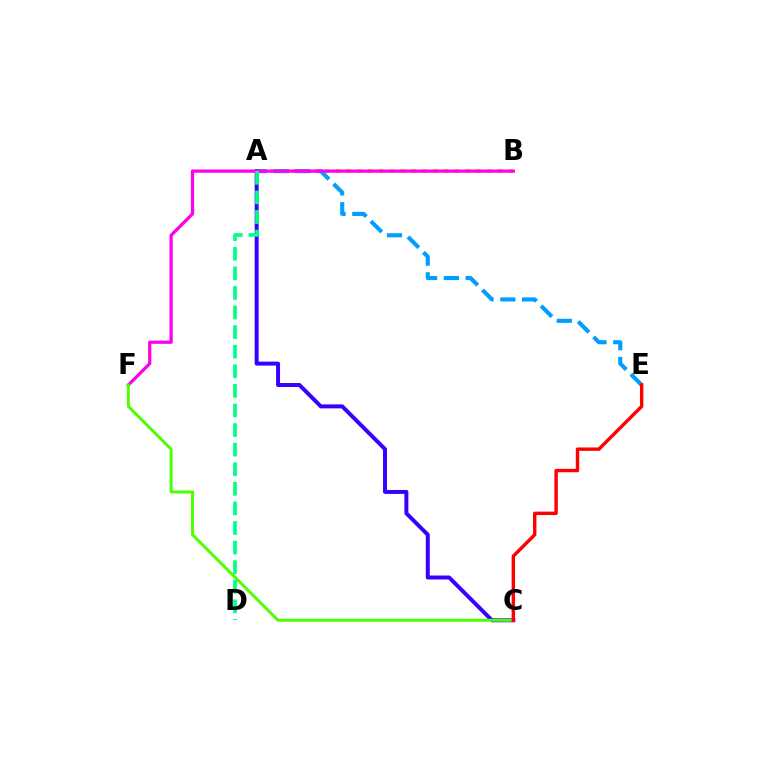{('A', 'C'): [{'color': '#3700ff', 'line_style': 'solid', 'thickness': 2.86}], ('A', 'B'): [{'color': '#ffd500', 'line_style': 'dotted', 'thickness': 2.94}], ('A', 'E'): [{'color': '#009eff', 'line_style': 'dashed', 'thickness': 2.96}], ('B', 'F'): [{'color': '#ff00ed', 'line_style': 'solid', 'thickness': 2.34}], ('C', 'F'): [{'color': '#4fff00', 'line_style': 'solid', 'thickness': 2.16}], ('A', 'D'): [{'color': '#00ff86', 'line_style': 'dashed', 'thickness': 2.66}], ('C', 'E'): [{'color': '#ff0000', 'line_style': 'solid', 'thickness': 2.46}]}